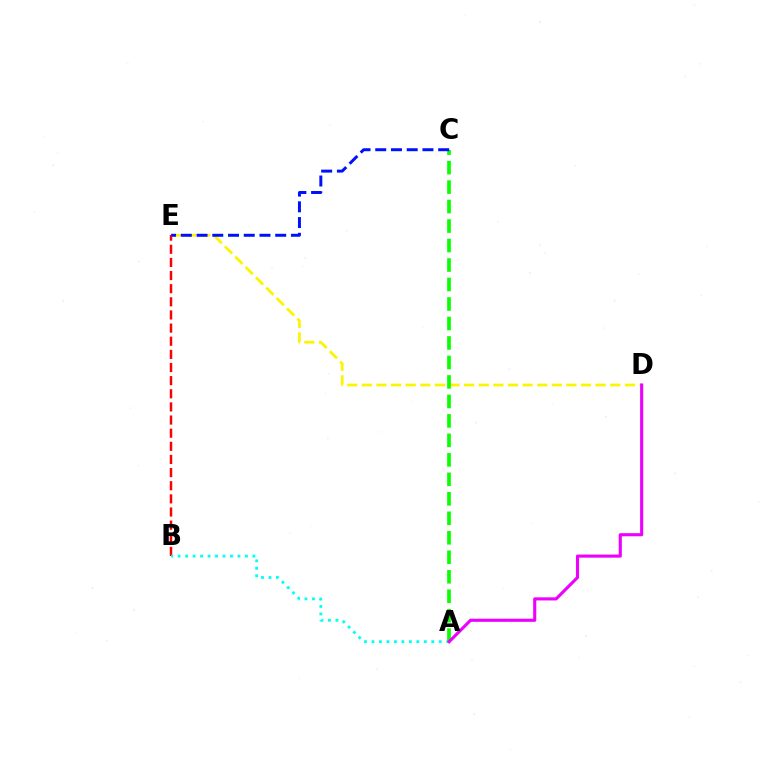{('B', 'E'): [{'color': '#ff0000', 'line_style': 'dashed', 'thickness': 1.78}], ('A', 'B'): [{'color': '#00fff6', 'line_style': 'dotted', 'thickness': 2.03}], ('D', 'E'): [{'color': '#fcf500', 'line_style': 'dashed', 'thickness': 1.99}], ('A', 'C'): [{'color': '#08ff00', 'line_style': 'dashed', 'thickness': 2.65}], ('A', 'D'): [{'color': '#ee00ff', 'line_style': 'solid', 'thickness': 2.23}], ('C', 'E'): [{'color': '#0010ff', 'line_style': 'dashed', 'thickness': 2.14}]}